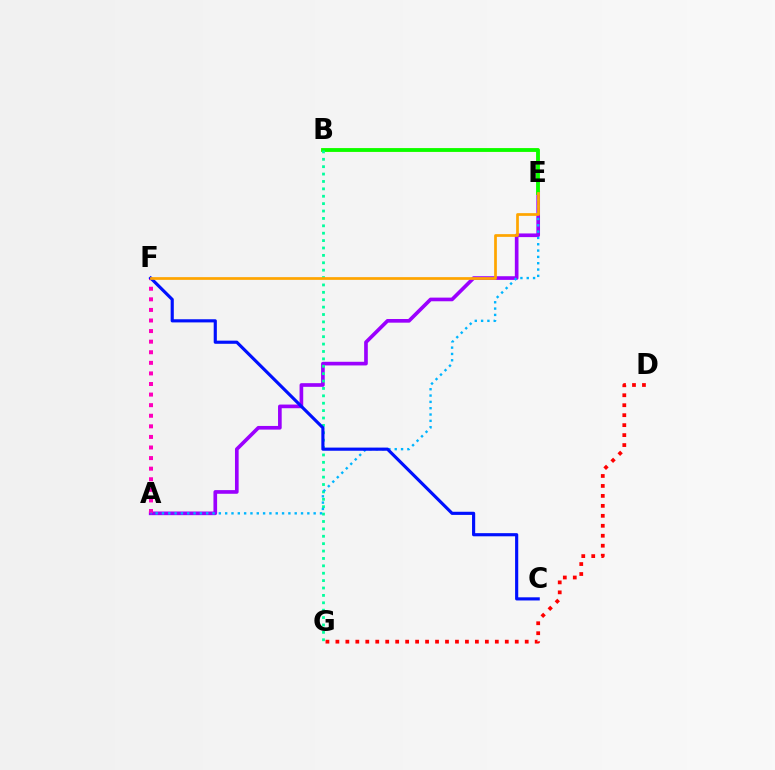{('A', 'E'): [{'color': '#9b00ff', 'line_style': 'solid', 'thickness': 2.64}, {'color': '#00b5ff', 'line_style': 'dotted', 'thickness': 1.72}], ('B', 'E'): [{'color': '#b3ff00', 'line_style': 'solid', 'thickness': 2.57}, {'color': '#08ff00', 'line_style': 'solid', 'thickness': 2.67}], ('B', 'G'): [{'color': '#00ff9d', 'line_style': 'dotted', 'thickness': 2.01}], ('A', 'F'): [{'color': '#ff00bd', 'line_style': 'dotted', 'thickness': 2.88}], ('D', 'G'): [{'color': '#ff0000', 'line_style': 'dotted', 'thickness': 2.71}], ('C', 'F'): [{'color': '#0010ff', 'line_style': 'solid', 'thickness': 2.27}], ('E', 'F'): [{'color': '#ffa500', 'line_style': 'solid', 'thickness': 1.97}]}